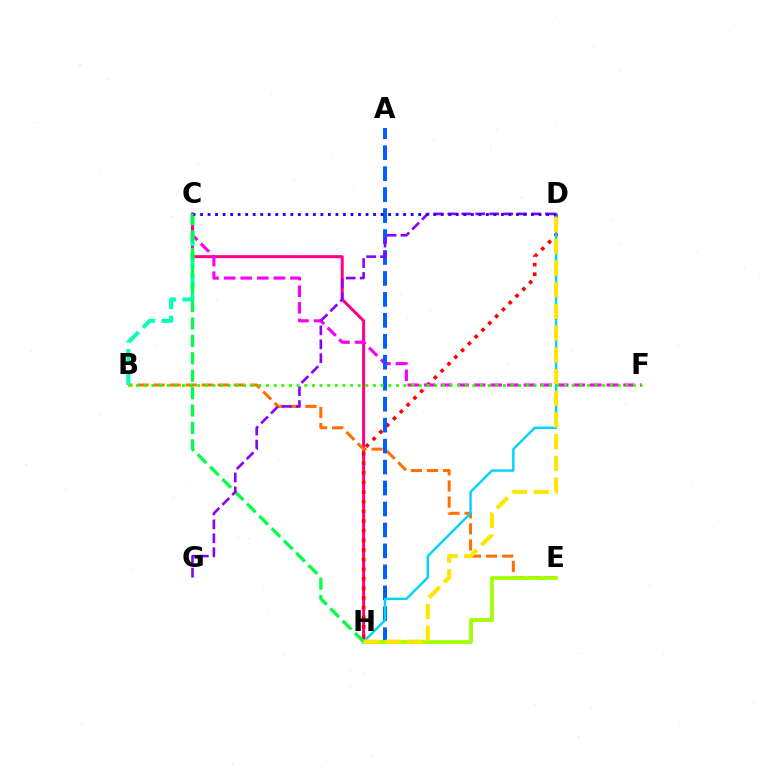{('C', 'H'): [{'color': '#ff0088', 'line_style': 'solid', 'thickness': 2.17}, {'color': '#00ff45', 'line_style': 'dashed', 'thickness': 2.37}], ('D', 'H'): [{'color': '#ff0000', 'line_style': 'dotted', 'thickness': 2.62}, {'color': '#00d3ff', 'line_style': 'solid', 'thickness': 1.75}, {'color': '#ffe600', 'line_style': 'dashed', 'thickness': 2.95}], ('B', 'E'): [{'color': '#ff7000', 'line_style': 'dashed', 'thickness': 2.18}], ('C', 'F'): [{'color': '#fa00f9', 'line_style': 'dashed', 'thickness': 2.25}], ('A', 'H'): [{'color': '#005dff', 'line_style': 'dashed', 'thickness': 2.85}], ('B', 'C'): [{'color': '#00ffbb', 'line_style': 'dashed', 'thickness': 2.88}], ('E', 'H'): [{'color': '#a2ff00', 'line_style': 'solid', 'thickness': 2.69}], ('D', 'G'): [{'color': '#8a00ff', 'line_style': 'dashed', 'thickness': 1.89}], ('B', 'F'): [{'color': '#31ff00', 'line_style': 'dotted', 'thickness': 2.08}], ('C', 'D'): [{'color': '#1900ff', 'line_style': 'dotted', 'thickness': 2.04}]}